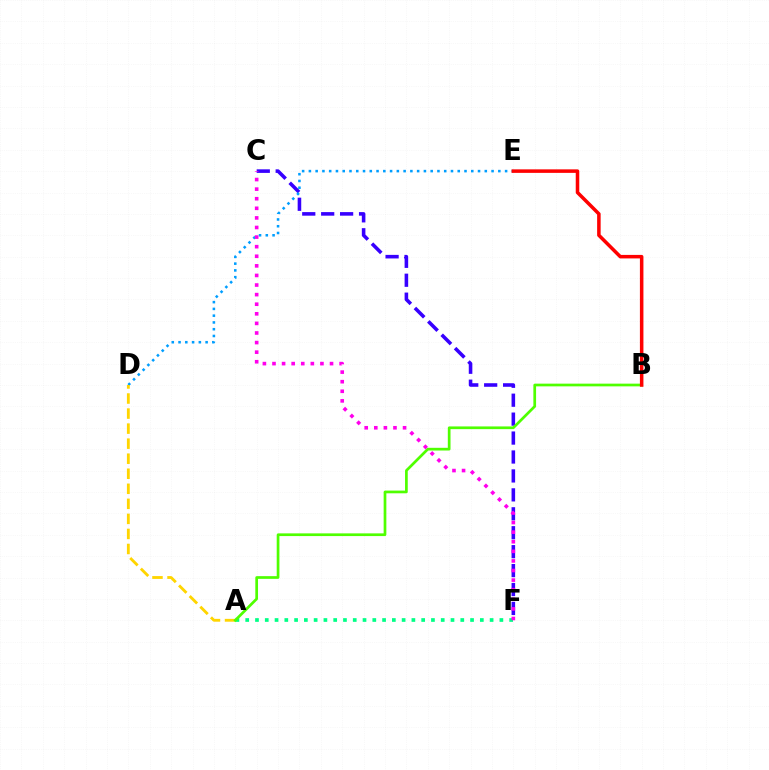{('C', 'F'): [{'color': '#3700ff', 'line_style': 'dashed', 'thickness': 2.57}, {'color': '#ff00ed', 'line_style': 'dotted', 'thickness': 2.61}], ('A', 'F'): [{'color': '#00ff86', 'line_style': 'dotted', 'thickness': 2.66}], ('D', 'E'): [{'color': '#009eff', 'line_style': 'dotted', 'thickness': 1.84}], ('A', 'D'): [{'color': '#ffd500', 'line_style': 'dashed', 'thickness': 2.04}], ('A', 'B'): [{'color': '#4fff00', 'line_style': 'solid', 'thickness': 1.95}], ('B', 'E'): [{'color': '#ff0000', 'line_style': 'solid', 'thickness': 2.54}]}